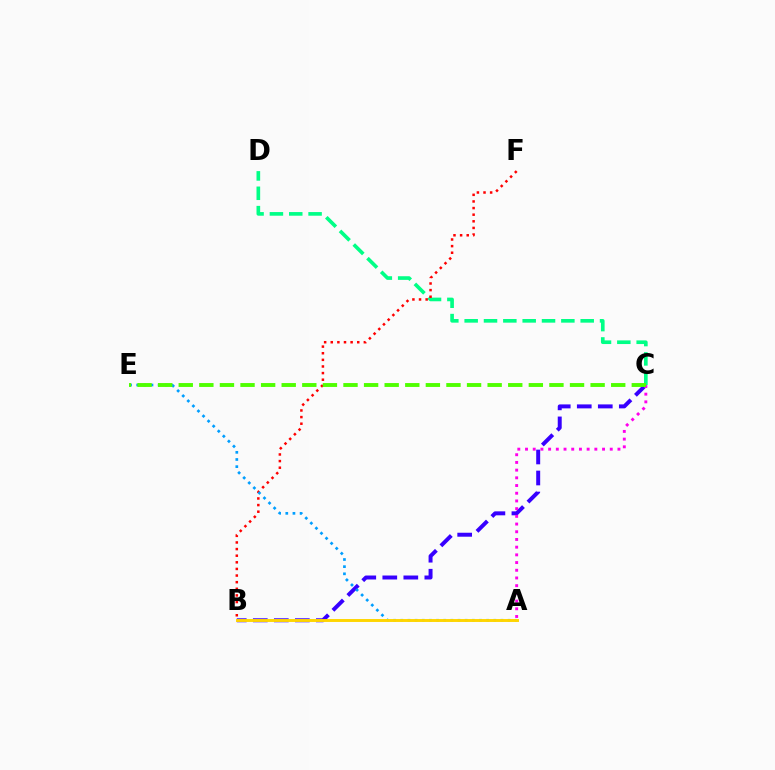{('C', 'D'): [{'color': '#00ff86', 'line_style': 'dashed', 'thickness': 2.63}], ('B', 'C'): [{'color': '#3700ff', 'line_style': 'dashed', 'thickness': 2.86}], ('B', 'F'): [{'color': '#ff0000', 'line_style': 'dotted', 'thickness': 1.8}], ('A', 'E'): [{'color': '#009eff', 'line_style': 'dotted', 'thickness': 1.94}], ('A', 'B'): [{'color': '#ffd500', 'line_style': 'solid', 'thickness': 2.1}], ('A', 'C'): [{'color': '#ff00ed', 'line_style': 'dotted', 'thickness': 2.09}], ('C', 'E'): [{'color': '#4fff00', 'line_style': 'dashed', 'thickness': 2.8}]}